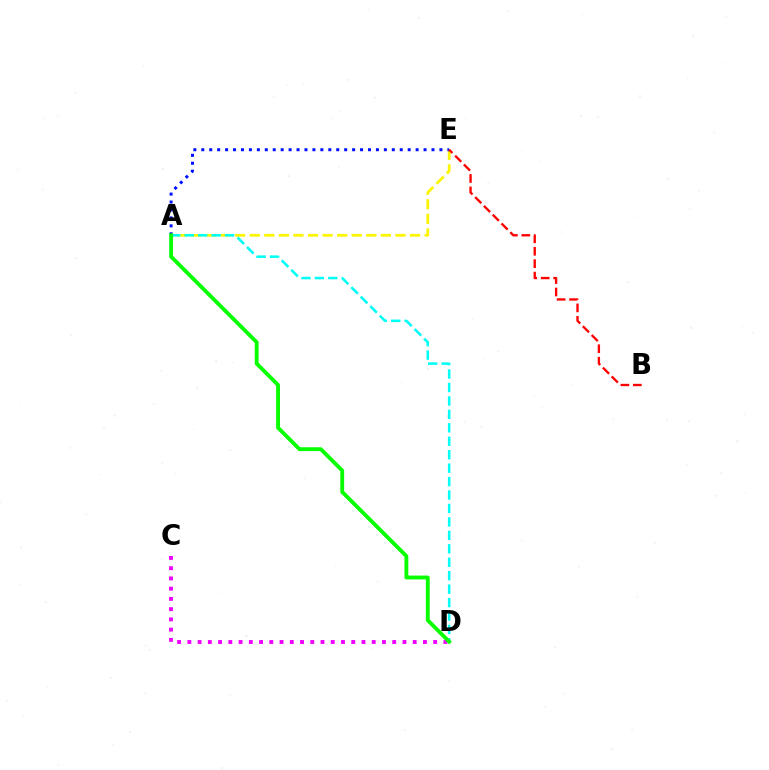{('A', 'E'): [{'color': '#fcf500', 'line_style': 'dashed', 'thickness': 1.98}, {'color': '#0010ff', 'line_style': 'dotted', 'thickness': 2.16}], ('A', 'D'): [{'color': '#00fff6', 'line_style': 'dashed', 'thickness': 1.83}, {'color': '#08ff00', 'line_style': 'solid', 'thickness': 2.77}], ('C', 'D'): [{'color': '#ee00ff', 'line_style': 'dotted', 'thickness': 2.78}], ('B', 'E'): [{'color': '#ff0000', 'line_style': 'dashed', 'thickness': 1.69}]}